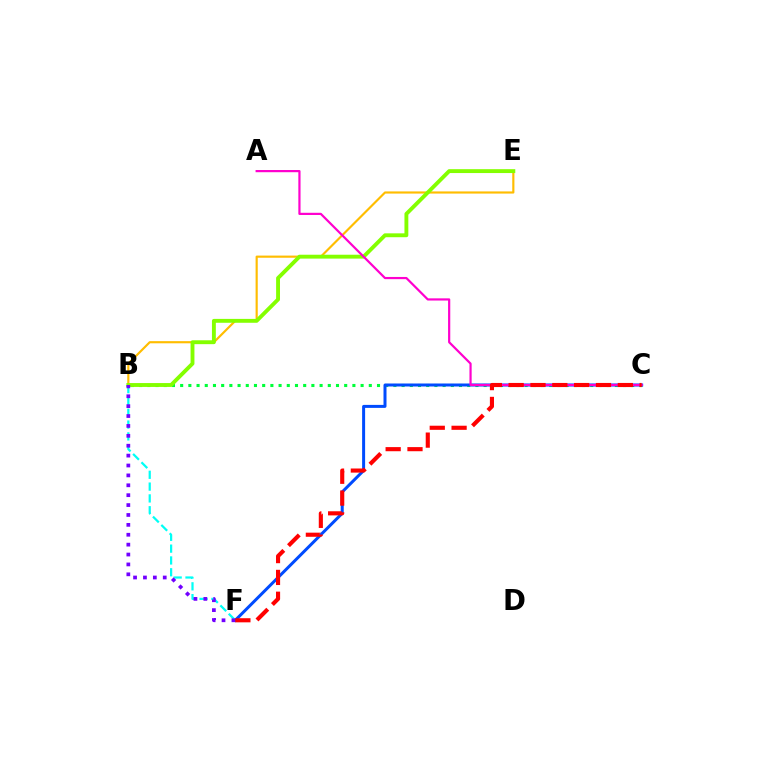{('B', 'E'): [{'color': '#ffbd00', 'line_style': 'solid', 'thickness': 1.55}, {'color': '#84ff00', 'line_style': 'solid', 'thickness': 2.79}], ('B', 'F'): [{'color': '#00fff6', 'line_style': 'dashed', 'thickness': 1.61}, {'color': '#7200ff', 'line_style': 'dotted', 'thickness': 2.69}], ('B', 'C'): [{'color': '#00ff39', 'line_style': 'dotted', 'thickness': 2.23}], ('C', 'F'): [{'color': '#004bff', 'line_style': 'solid', 'thickness': 2.16}, {'color': '#ff0000', 'line_style': 'dashed', 'thickness': 2.97}], ('A', 'C'): [{'color': '#ff00cf', 'line_style': 'solid', 'thickness': 1.58}]}